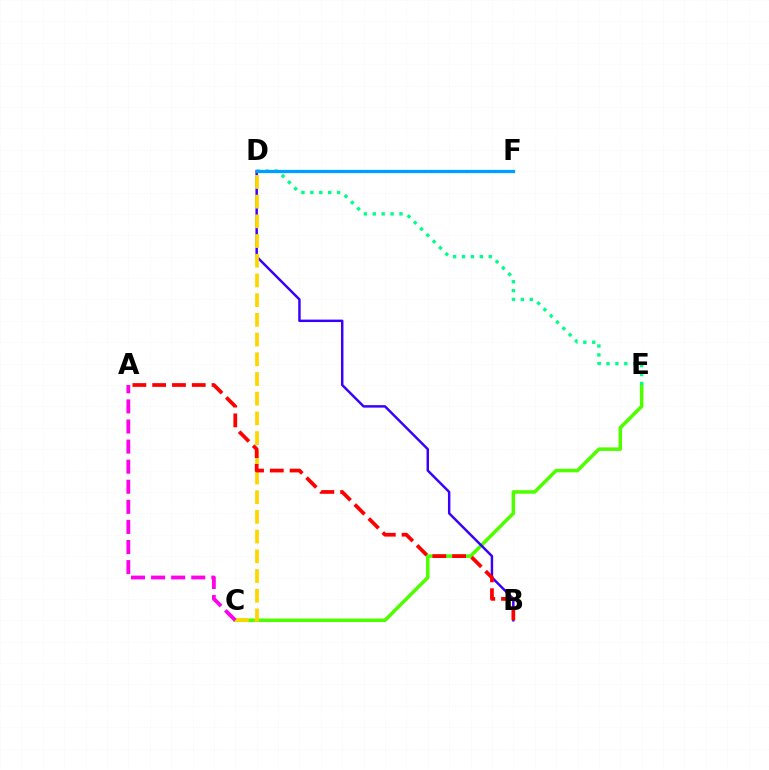{('C', 'E'): [{'color': '#4fff00', 'line_style': 'solid', 'thickness': 2.55}], ('D', 'E'): [{'color': '#00ff86', 'line_style': 'dotted', 'thickness': 2.42}], ('B', 'D'): [{'color': '#3700ff', 'line_style': 'solid', 'thickness': 1.77}], ('D', 'F'): [{'color': '#009eff', 'line_style': 'solid', 'thickness': 2.36}], ('C', 'D'): [{'color': '#ffd500', 'line_style': 'dashed', 'thickness': 2.68}], ('A', 'C'): [{'color': '#ff00ed', 'line_style': 'dashed', 'thickness': 2.73}], ('A', 'B'): [{'color': '#ff0000', 'line_style': 'dashed', 'thickness': 2.69}]}